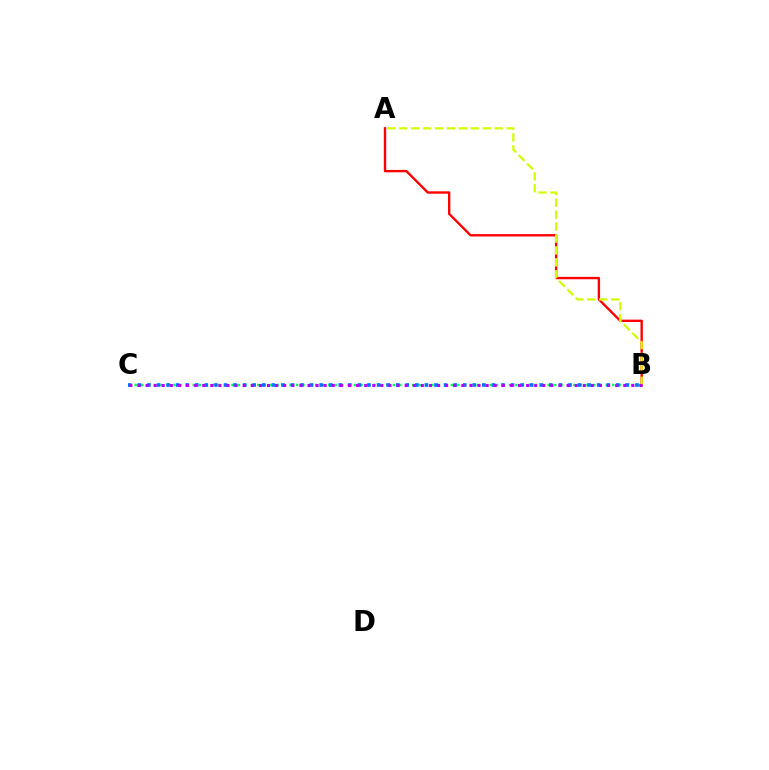{('B', 'C'): [{'color': '#00ff5c', 'line_style': 'dotted', 'thickness': 1.75}, {'color': '#0074ff', 'line_style': 'dotted', 'thickness': 2.6}, {'color': '#b900ff', 'line_style': 'dotted', 'thickness': 2.2}], ('A', 'B'): [{'color': '#ff0000', 'line_style': 'solid', 'thickness': 1.71}, {'color': '#d1ff00', 'line_style': 'dashed', 'thickness': 1.62}]}